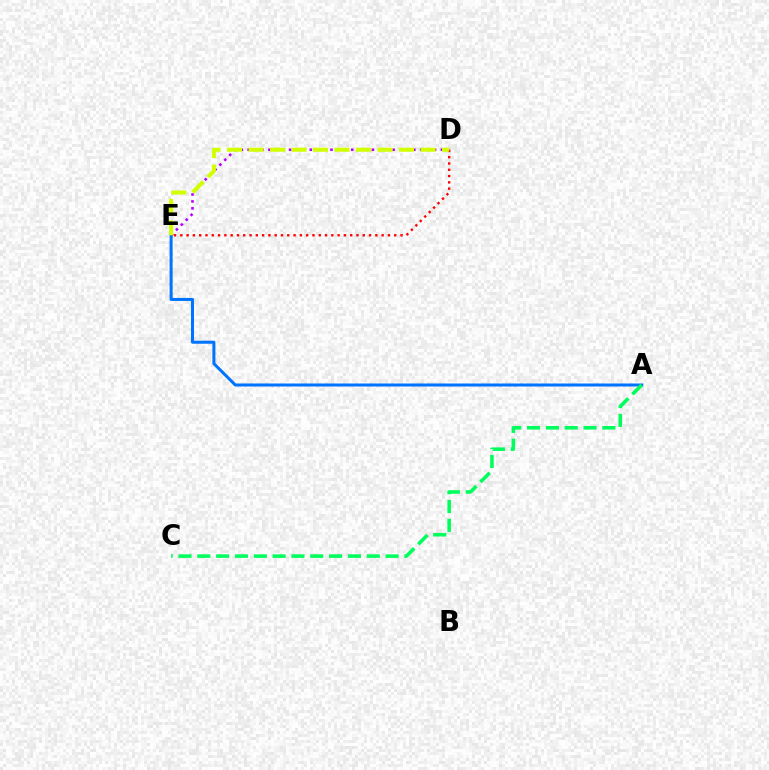{('D', 'E'): [{'color': '#b900ff', 'line_style': 'dotted', 'thickness': 1.88}, {'color': '#ff0000', 'line_style': 'dotted', 'thickness': 1.71}, {'color': '#d1ff00', 'line_style': 'dashed', 'thickness': 2.92}], ('A', 'E'): [{'color': '#0074ff', 'line_style': 'solid', 'thickness': 2.18}], ('A', 'C'): [{'color': '#00ff5c', 'line_style': 'dashed', 'thickness': 2.56}]}